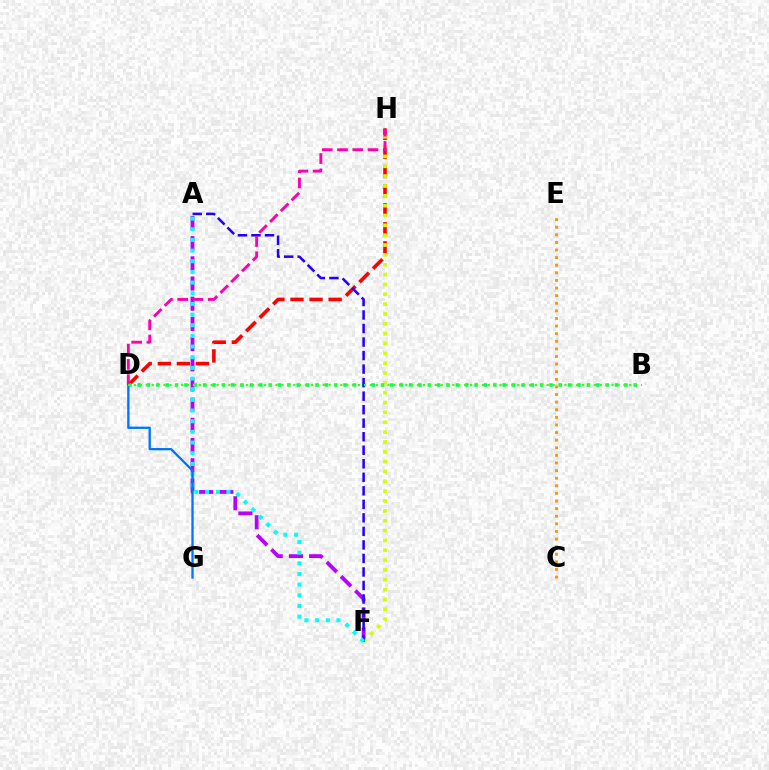{('A', 'F'): [{'color': '#b900ff', 'line_style': 'dashed', 'thickness': 2.74}, {'color': '#2500ff', 'line_style': 'dashed', 'thickness': 1.84}, {'color': '#00fff6', 'line_style': 'dotted', 'thickness': 2.9}], ('D', 'H'): [{'color': '#ff0000', 'line_style': 'dashed', 'thickness': 2.59}, {'color': '#ff00ac', 'line_style': 'dashed', 'thickness': 2.07}], ('F', 'H'): [{'color': '#d1ff00', 'line_style': 'dotted', 'thickness': 2.67}], ('B', 'D'): [{'color': '#00ff5c', 'line_style': 'dotted', 'thickness': 2.54}, {'color': '#3dff00', 'line_style': 'dotted', 'thickness': 1.6}], ('D', 'G'): [{'color': '#0074ff', 'line_style': 'solid', 'thickness': 1.66}], ('C', 'E'): [{'color': '#ff9400', 'line_style': 'dotted', 'thickness': 2.07}]}